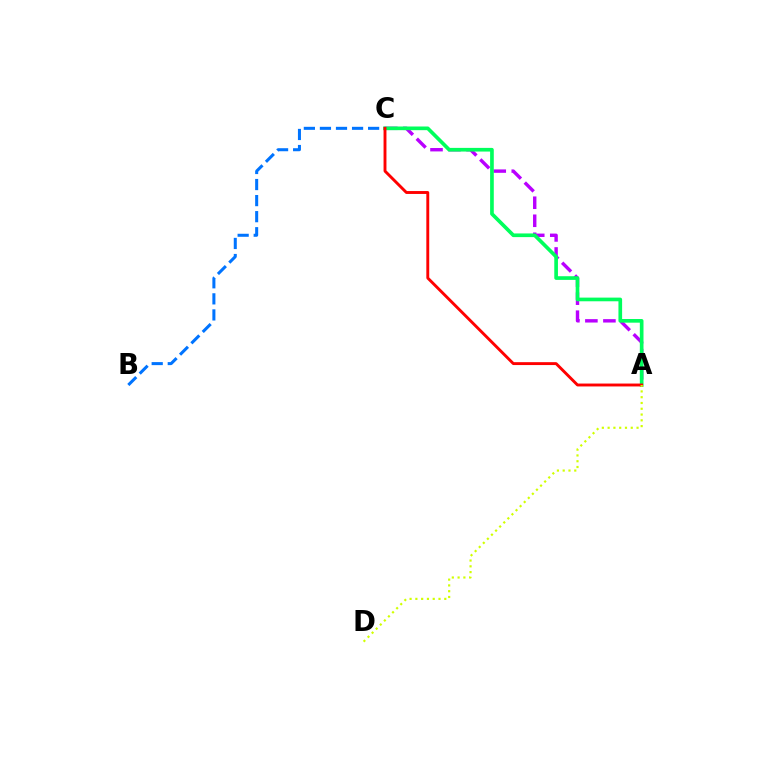{('A', 'C'): [{'color': '#b900ff', 'line_style': 'dashed', 'thickness': 2.45}, {'color': '#00ff5c', 'line_style': 'solid', 'thickness': 2.64}, {'color': '#ff0000', 'line_style': 'solid', 'thickness': 2.08}], ('B', 'C'): [{'color': '#0074ff', 'line_style': 'dashed', 'thickness': 2.18}], ('A', 'D'): [{'color': '#d1ff00', 'line_style': 'dotted', 'thickness': 1.57}]}